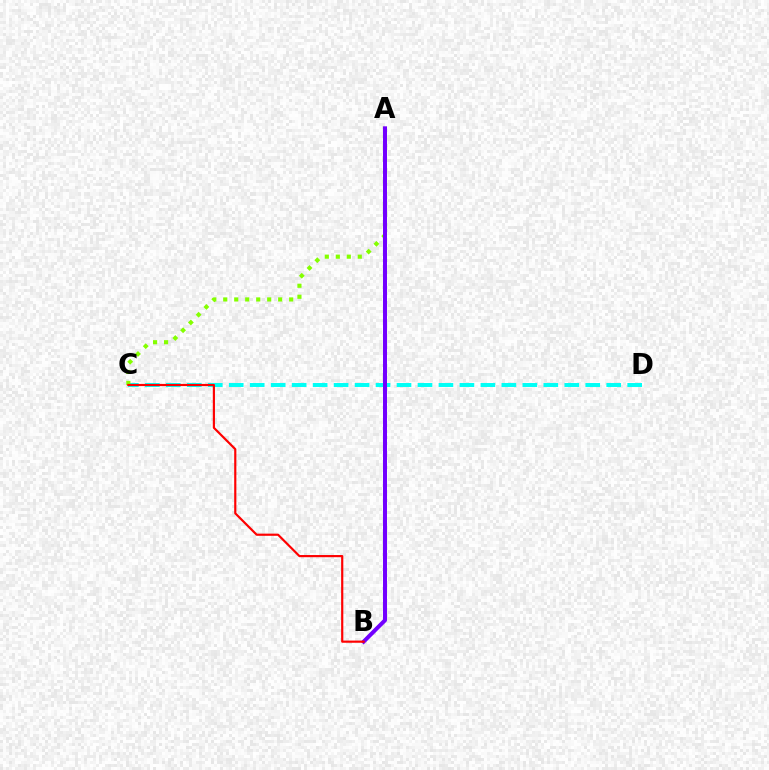{('C', 'D'): [{'color': '#00fff6', 'line_style': 'dashed', 'thickness': 2.85}], ('A', 'C'): [{'color': '#84ff00', 'line_style': 'dotted', 'thickness': 2.98}], ('A', 'B'): [{'color': '#7200ff', 'line_style': 'solid', 'thickness': 2.88}], ('B', 'C'): [{'color': '#ff0000', 'line_style': 'solid', 'thickness': 1.56}]}